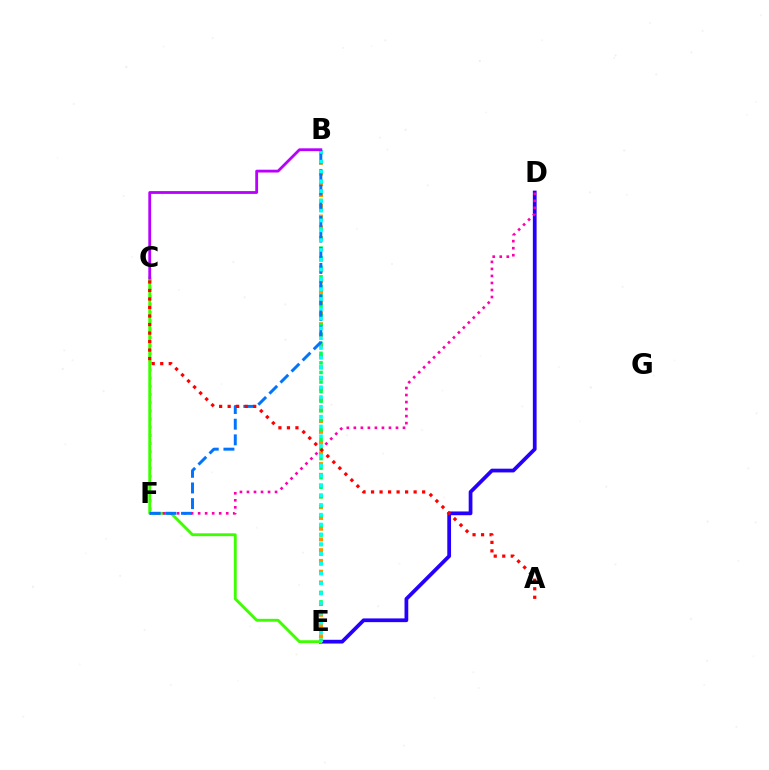{('B', 'E'): [{'color': '#ff9400', 'line_style': 'dotted', 'thickness': 2.92}, {'color': '#00ff5c', 'line_style': 'dotted', 'thickness': 2.6}, {'color': '#00fff6', 'line_style': 'dotted', 'thickness': 2.66}], ('D', 'E'): [{'color': '#2500ff', 'line_style': 'solid', 'thickness': 2.7}], ('C', 'F'): [{'color': '#d1ff00', 'line_style': 'dotted', 'thickness': 2.22}], ('C', 'E'): [{'color': '#3dff00', 'line_style': 'solid', 'thickness': 2.07}], ('D', 'F'): [{'color': '#ff00ac', 'line_style': 'dotted', 'thickness': 1.91}], ('B', 'F'): [{'color': '#0074ff', 'line_style': 'dashed', 'thickness': 2.13}], ('A', 'C'): [{'color': '#ff0000', 'line_style': 'dotted', 'thickness': 2.31}], ('B', 'C'): [{'color': '#b900ff', 'line_style': 'solid', 'thickness': 2.02}]}